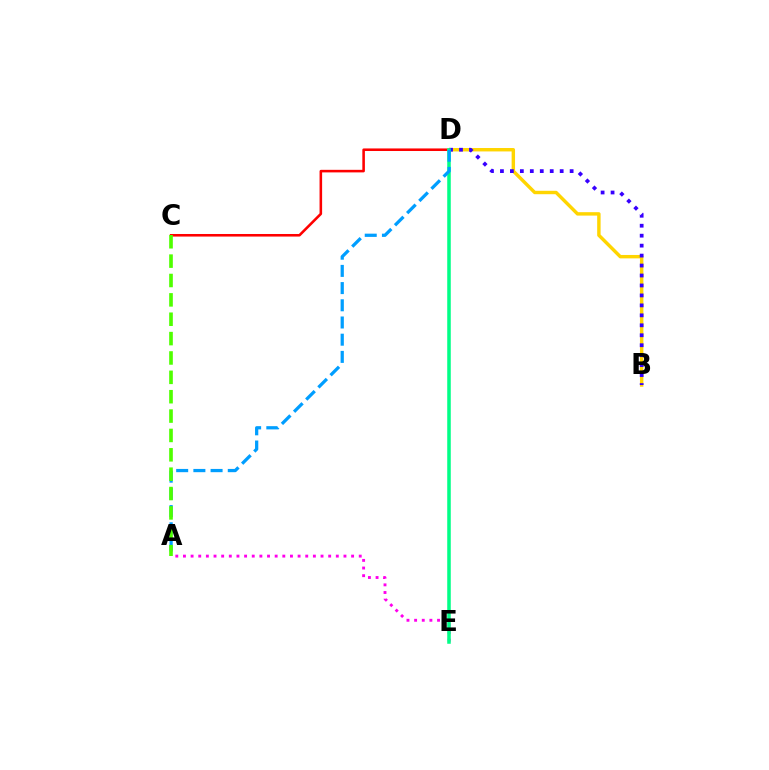{('C', 'D'): [{'color': '#ff0000', 'line_style': 'solid', 'thickness': 1.85}], ('B', 'D'): [{'color': '#ffd500', 'line_style': 'solid', 'thickness': 2.46}, {'color': '#3700ff', 'line_style': 'dotted', 'thickness': 2.71}], ('A', 'E'): [{'color': '#ff00ed', 'line_style': 'dotted', 'thickness': 2.08}], ('D', 'E'): [{'color': '#00ff86', 'line_style': 'solid', 'thickness': 2.54}], ('A', 'D'): [{'color': '#009eff', 'line_style': 'dashed', 'thickness': 2.34}], ('A', 'C'): [{'color': '#4fff00', 'line_style': 'dashed', 'thickness': 2.63}]}